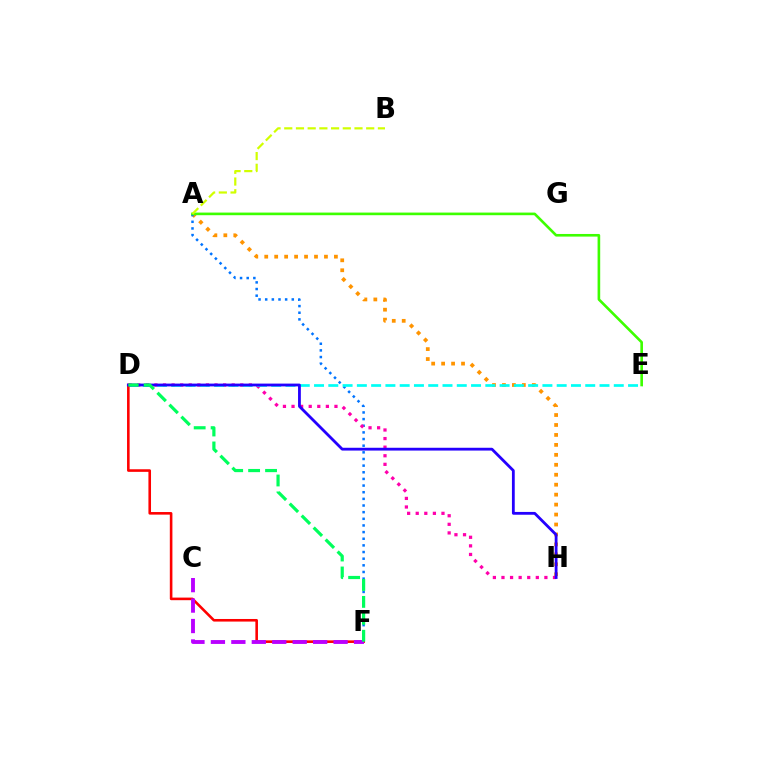{('A', 'H'): [{'color': '#ff9400', 'line_style': 'dotted', 'thickness': 2.7}], ('A', 'F'): [{'color': '#0074ff', 'line_style': 'dotted', 'thickness': 1.81}], ('D', 'H'): [{'color': '#ff00ac', 'line_style': 'dotted', 'thickness': 2.33}, {'color': '#2500ff', 'line_style': 'solid', 'thickness': 2.02}], ('D', 'E'): [{'color': '#00fff6', 'line_style': 'dashed', 'thickness': 1.94}], ('A', 'E'): [{'color': '#3dff00', 'line_style': 'solid', 'thickness': 1.89}], ('D', 'F'): [{'color': '#ff0000', 'line_style': 'solid', 'thickness': 1.87}, {'color': '#00ff5c', 'line_style': 'dashed', 'thickness': 2.3}], ('C', 'F'): [{'color': '#b900ff', 'line_style': 'dashed', 'thickness': 2.78}], ('A', 'B'): [{'color': '#d1ff00', 'line_style': 'dashed', 'thickness': 1.59}]}